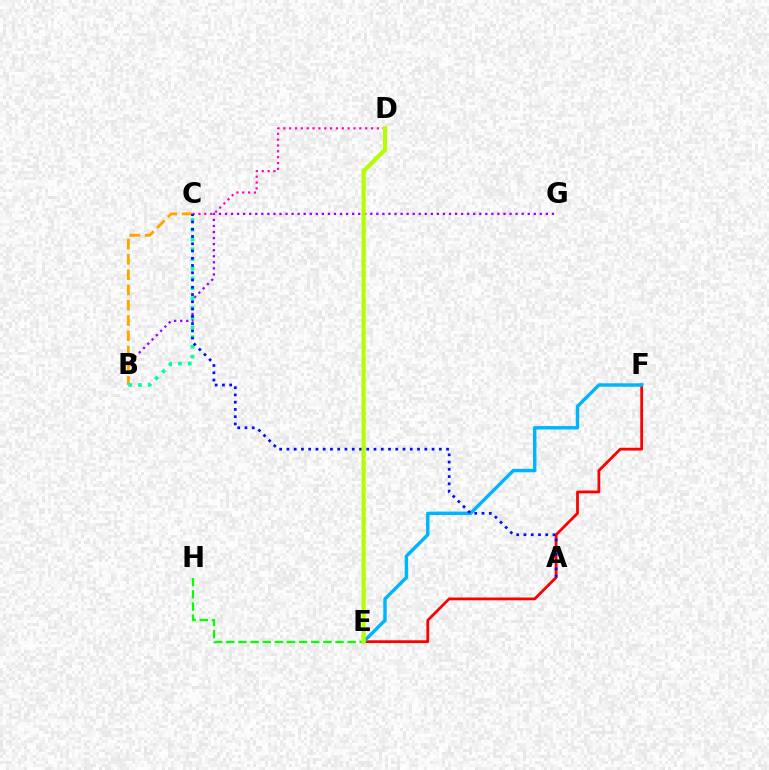{('E', 'F'): [{'color': '#ff0000', 'line_style': 'solid', 'thickness': 2.0}, {'color': '#00b5ff', 'line_style': 'solid', 'thickness': 2.47}], ('C', 'D'): [{'color': '#ff00bd', 'line_style': 'dotted', 'thickness': 1.59}], ('E', 'H'): [{'color': '#08ff00', 'line_style': 'dashed', 'thickness': 1.65}], ('B', 'G'): [{'color': '#9b00ff', 'line_style': 'dotted', 'thickness': 1.64}], ('B', 'C'): [{'color': '#ffa500', 'line_style': 'dashed', 'thickness': 2.08}, {'color': '#00ff9d', 'line_style': 'dotted', 'thickness': 2.65}], ('A', 'C'): [{'color': '#0010ff', 'line_style': 'dotted', 'thickness': 1.97}], ('D', 'E'): [{'color': '#b3ff00', 'line_style': 'solid', 'thickness': 2.99}]}